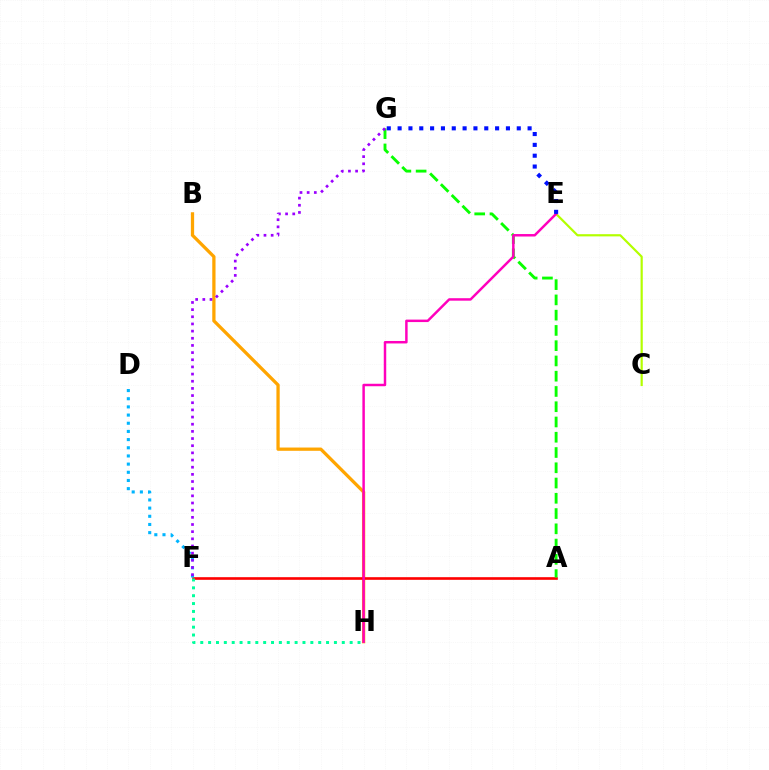{('B', 'H'): [{'color': '#ffa500', 'line_style': 'solid', 'thickness': 2.35}], ('C', 'E'): [{'color': '#b3ff00', 'line_style': 'solid', 'thickness': 1.58}], ('A', 'F'): [{'color': '#ff0000', 'line_style': 'solid', 'thickness': 1.9}], ('D', 'F'): [{'color': '#00b5ff', 'line_style': 'dotted', 'thickness': 2.22}], ('A', 'G'): [{'color': '#08ff00', 'line_style': 'dashed', 'thickness': 2.07}], ('E', 'H'): [{'color': '#ff00bd', 'line_style': 'solid', 'thickness': 1.78}], ('F', 'G'): [{'color': '#9b00ff', 'line_style': 'dotted', 'thickness': 1.95}], ('E', 'G'): [{'color': '#0010ff', 'line_style': 'dotted', 'thickness': 2.94}], ('F', 'H'): [{'color': '#00ff9d', 'line_style': 'dotted', 'thickness': 2.14}]}